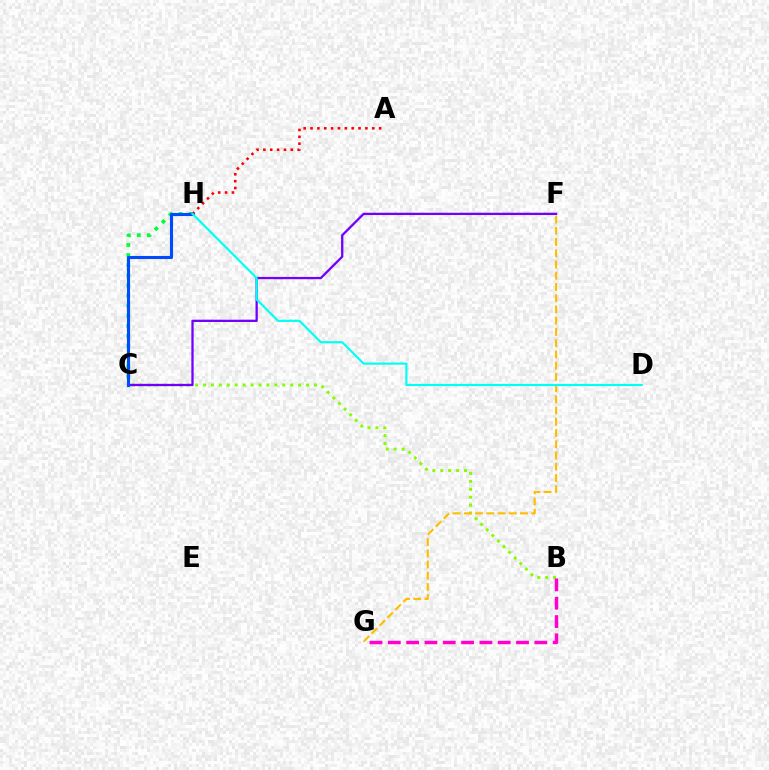{('B', 'C'): [{'color': '#84ff00', 'line_style': 'dotted', 'thickness': 2.15}], ('F', 'G'): [{'color': '#ffbd00', 'line_style': 'dashed', 'thickness': 1.53}], ('C', 'H'): [{'color': '#00ff39', 'line_style': 'dotted', 'thickness': 2.75}, {'color': '#004bff', 'line_style': 'solid', 'thickness': 2.23}], ('C', 'F'): [{'color': '#7200ff', 'line_style': 'solid', 'thickness': 1.65}], ('A', 'H'): [{'color': '#ff0000', 'line_style': 'dotted', 'thickness': 1.86}], ('B', 'G'): [{'color': '#ff00cf', 'line_style': 'dashed', 'thickness': 2.49}], ('D', 'H'): [{'color': '#00fff6', 'line_style': 'solid', 'thickness': 1.56}]}